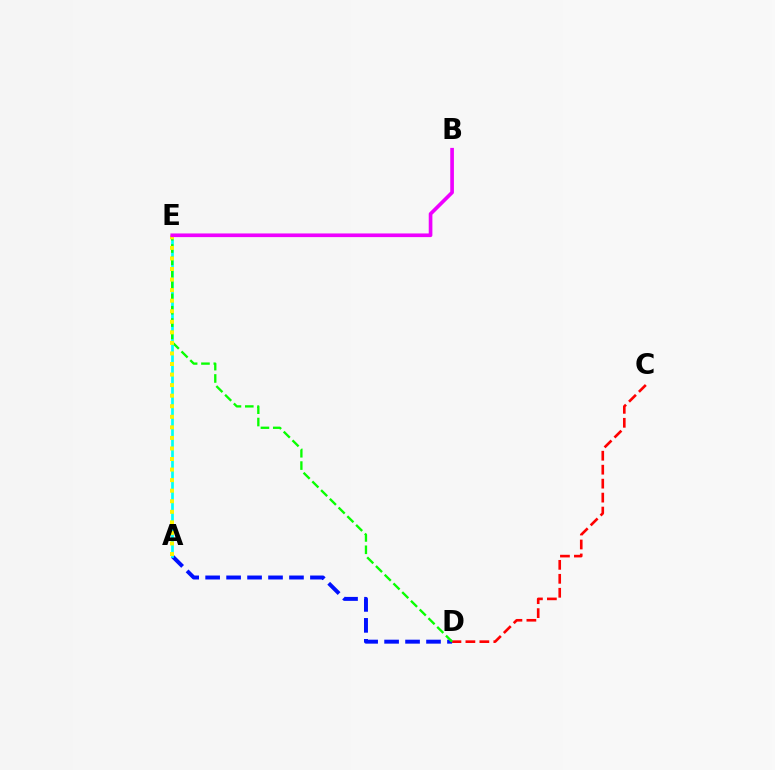{('C', 'D'): [{'color': '#ff0000', 'line_style': 'dashed', 'thickness': 1.9}], ('A', 'D'): [{'color': '#0010ff', 'line_style': 'dashed', 'thickness': 2.85}], ('A', 'E'): [{'color': '#00fff6', 'line_style': 'solid', 'thickness': 1.95}, {'color': '#fcf500', 'line_style': 'dotted', 'thickness': 2.87}], ('D', 'E'): [{'color': '#08ff00', 'line_style': 'dashed', 'thickness': 1.68}], ('B', 'E'): [{'color': '#ee00ff', 'line_style': 'solid', 'thickness': 2.64}]}